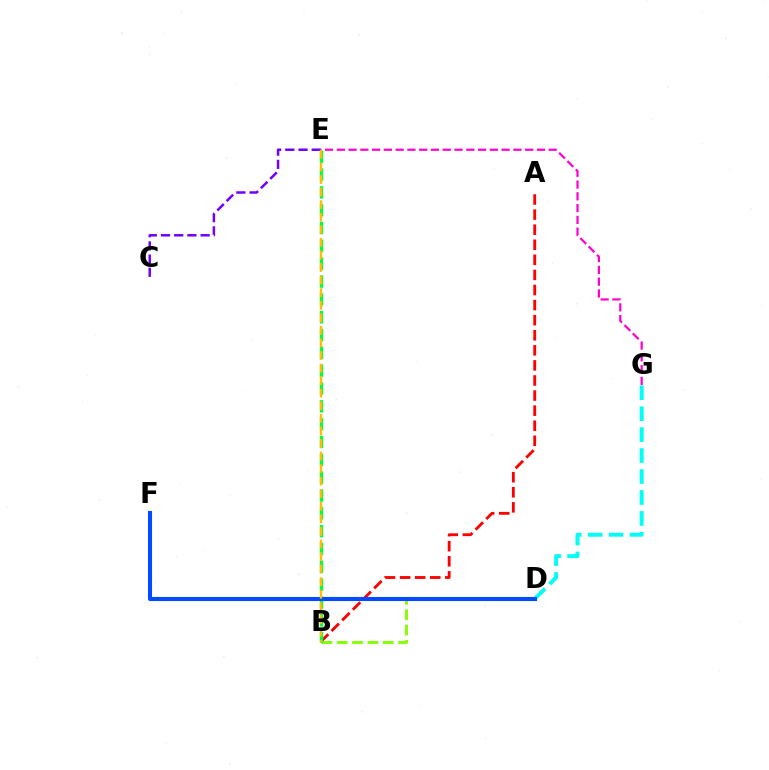{('B', 'D'): [{'color': '#84ff00', 'line_style': 'dashed', 'thickness': 2.08}], ('C', 'E'): [{'color': '#7200ff', 'line_style': 'dashed', 'thickness': 1.79}], ('D', 'G'): [{'color': '#00fff6', 'line_style': 'dashed', 'thickness': 2.85}], ('A', 'B'): [{'color': '#ff0000', 'line_style': 'dashed', 'thickness': 2.05}], ('B', 'E'): [{'color': '#00ff39', 'line_style': 'dashed', 'thickness': 2.42}, {'color': '#ffbd00', 'line_style': 'dashed', 'thickness': 1.71}], ('D', 'F'): [{'color': '#004bff', 'line_style': 'solid', 'thickness': 2.94}], ('E', 'G'): [{'color': '#ff00cf', 'line_style': 'dashed', 'thickness': 1.6}]}